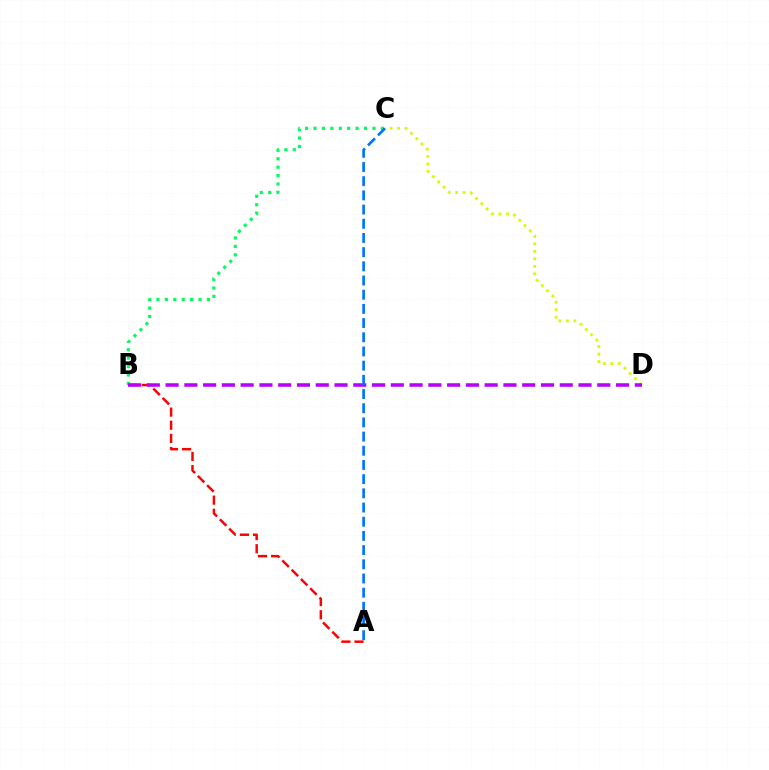{('C', 'D'): [{'color': '#d1ff00', 'line_style': 'dotted', 'thickness': 2.03}], ('A', 'B'): [{'color': '#ff0000', 'line_style': 'dashed', 'thickness': 1.79}], ('B', 'C'): [{'color': '#00ff5c', 'line_style': 'dotted', 'thickness': 2.29}], ('B', 'D'): [{'color': '#b900ff', 'line_style': 'dashed', 'thickness': 2.55}], ('A', 'C'): [{'color': '#0074ff', 'line_style': 'dashed', 'thickness': 1.93}]}